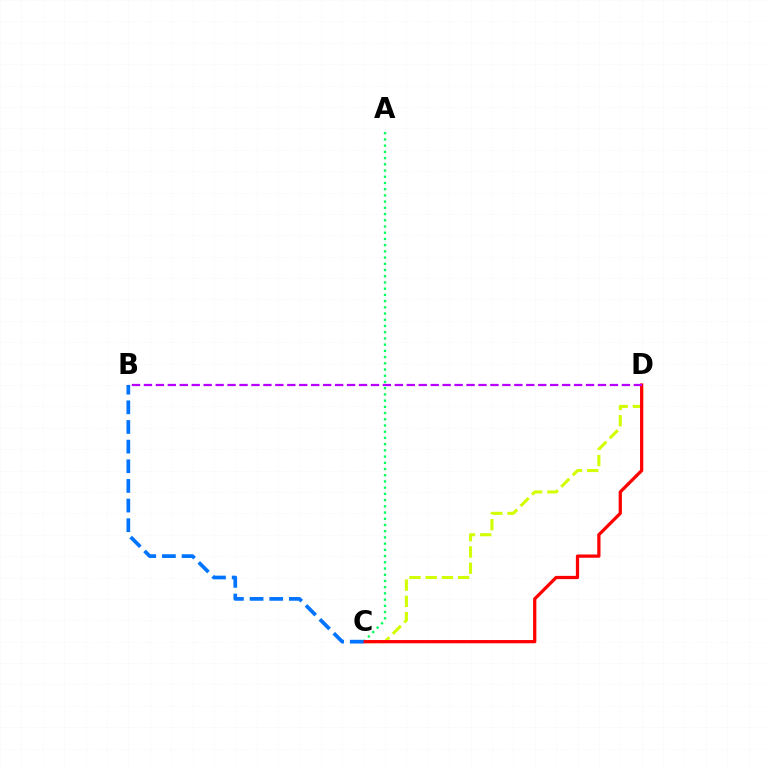{('C', 'D'): [{'color': '#d1ff00', 'line_style': 'dashed', 'thickness': 2.2}, {'color': '#ff0000', 'line_style': 'solid', 'thickness': 2.34}], ('A', 'C'): [{'color': '#00ff5c', 'line_style': 'dotted', 'thickness': 1.69}], ('B', 'D'): [{'color': '#b900ff', 'line_style': 'dashed', 'thickness': 1.62}], ('B', 'C'): [{'color': '#0074ff', 'line_style': 'dashed', 'thickness': 2.67}]}